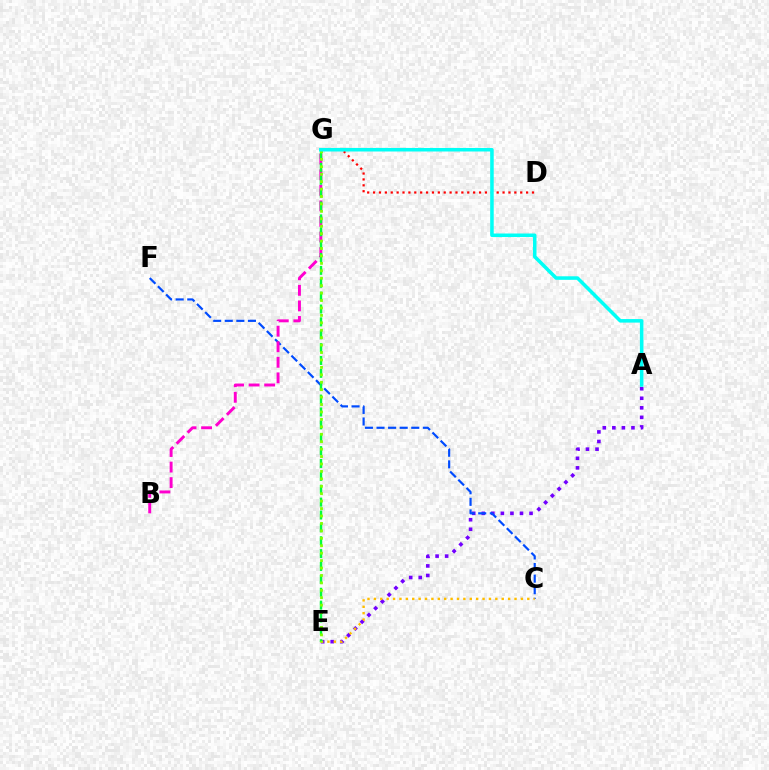{('D', 'G'): [{'color': '#ff0000', 'line_style': 'dotted', 'thickness': 1.6}], ('A', 'E'): [{'color': '#7200ff', 'line_style': 'dotted', 'thickness': 2.6}], ('C', 'F'): [{'color': '#004bff', 'line_style': 'dashed', 'thickness': 1.57}], ('B', 'G'): [{'color': '#ff00cf', 'line_style': 'dashed', 'thickness': 2.11}], ('C', 'E'): [{'color': '#ffbd00', 'line_style': 'dotted', 'thickness': 1.74}], ('E', 'G'): [{'color': '#00ff39', 'line_style': 'dashed', 'thickness': 1.75}, {'color': '#84ff00', 'line_style': 'dotted', 'thickness': 2.02}], ('A', 'G'): [{'color': '#00fff6', 'line_style': 'solid', 'thickness': 2.55}]}